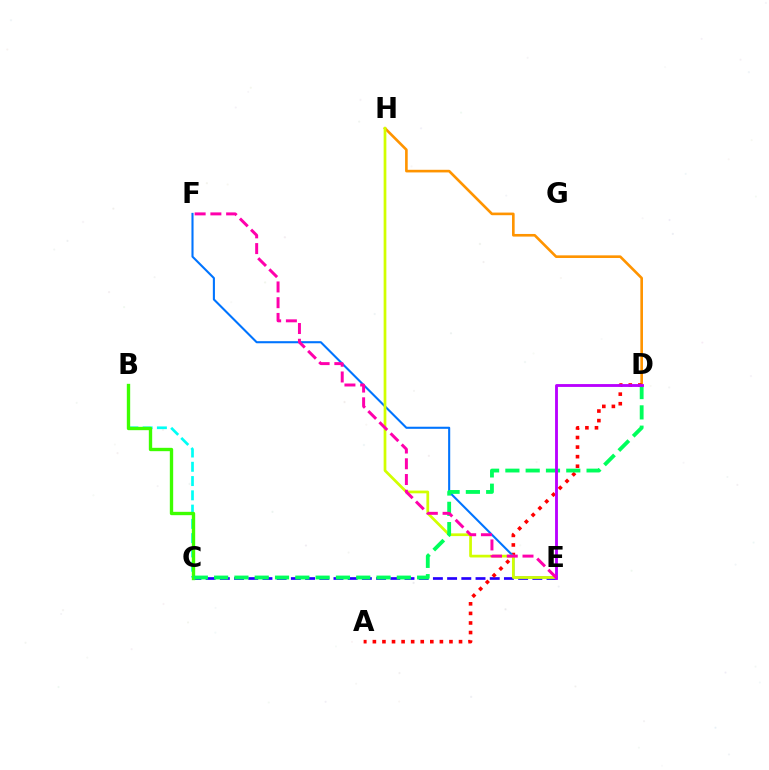{('B', 'C'): [{'color': '#00fff6', 'line_style': 'dashed', 'thickness': 1.94}, {'color': '#3dff00', 'line_style': 'solid', 'thickness': 2.41}], ('C', 'E'): [{'color': '#2500ff', 'line_style': 'dashed', 'thickness': 1.93}], ('D', 'H'): [{'color': '#ff9400', 'line_style': 'solid', 'thickness': 1.89}], ('A', 'D'): [{'color': '#ff0000', 'line_style': 'dotted', 'thickness': 2.6}], ('E', 'F'): [{'color': '#0074ff', 'line_style': 'solid', 'thickness': 1.51}, {'color': '#ff00ac', 'line_style': 'dashed', 'thickness': 2.14}], ('E', 'H'): [{'color': '#d1ff00', 'line_style': 'solid', 'thickness': 1.96}], ('C', 'D'): [{'color': '#00ff5c', 'line_style': 'dashed', 'thickness': 2.76}], ('D', 'E'): [{'color': '#b900ff', 'line_style': 'solid', 'thickness': 2.05}]}